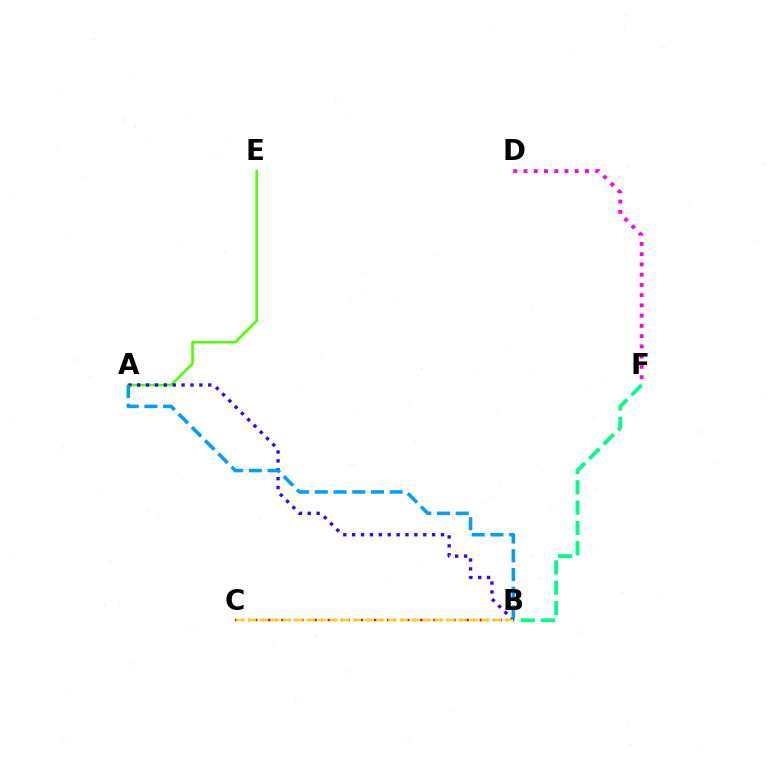{('A', 'E'): [{'color': '#4fff00', 'line_style': 'solid', 'thickness': 1.86}], ('B', 'F'): [{'color': '#00ff86', 'line_style': 'dashed', 'thickness': 2.76}], ('A', 'B'): [{'color': '#3700ff', 'line_style': 'dotted', 'thickness': 2.41}, {'color': '#009eff', 'line_style': 'dashed', 'thickness': 2.54}], ('B', 'C'): [{'color': '#ff0000', 'line_style': 'dotted', 'thickness': 1.8}, {'color': '#ffd500', 'line_style': 'dashed', 'thickness': 1.59}], ('D', 'F'): [{'color': '#ff00ed', 'line_style': 'dotted', 'thickness': 2.78}]}